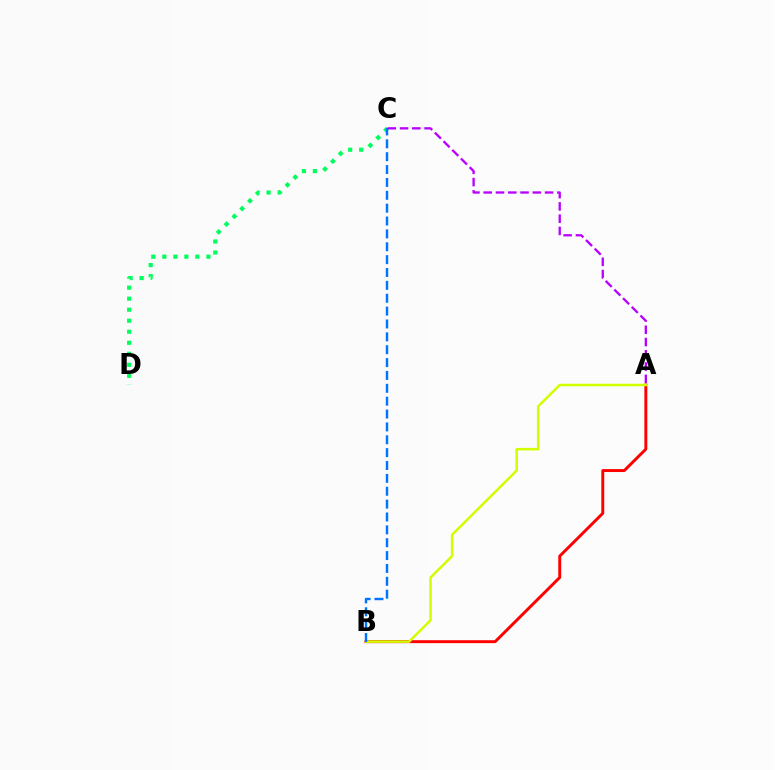{('A', 'B'): [{'color': '#ff0000', 'line_style': 'solid', 'thickness': 2.11}, {'color': '#d1ff00', 'line_style': 'solid', 'thickness': 1.81}], ('C', 'D'): [{'color': '#00ff5c', 'line_style': 'dotted', 'thickness': 2.99}], ('B', 'C'): [{'color': '#0074ff', 'line_style': 'dashed', 'thickness': 1.75}], ('A', 'C'): [{'color': '#b900ff', 'line_style': 'dashed', 'thickness': 1.67}]}